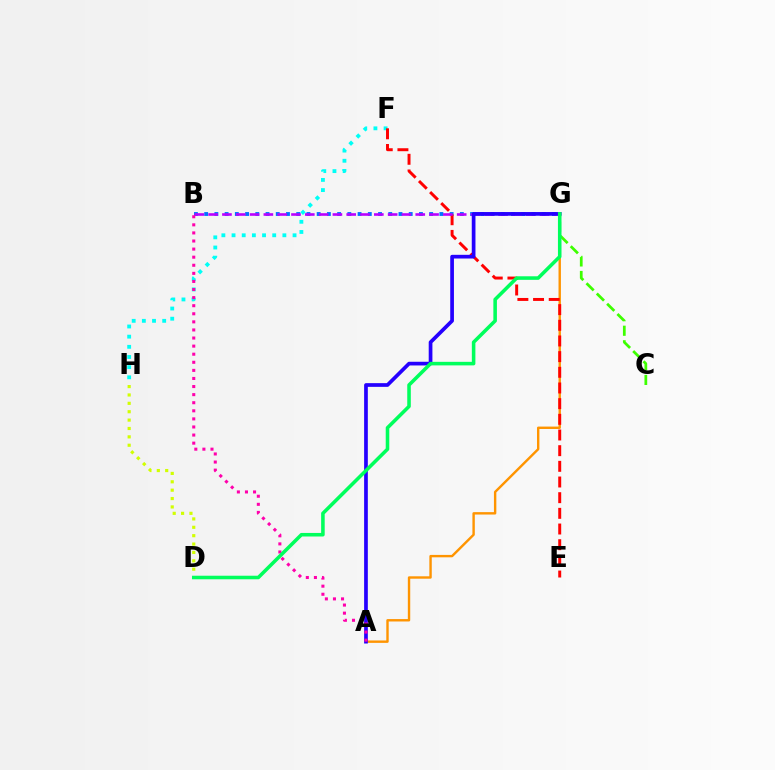{('D', 'H'): [{'color': '#d1ff00', 'line_style': 'dotted', 'thickness': 2.28}], ('F', 'H'): [{'color': '#00fff6', 'line_style': 'dotted', 'thickness': 2.76}], ('C', 'G'): [{'color': '#3dff00', 'line_style': 'dashed', 'thickness': 1.97}], ('B', 'G'): [{'color': '#0074ff', 'line_style': 'dotted', 'thickness': 2.78}, {'color': '#b900ff', 'line_style': 'dashed', 'thickness': 1.88}], ('A', 'G'): [{'color': '#ff9400', 'line_style': 'solid', 'thickness': 1.73}, {'color': '#2500ff', 'line_style': 'solid', 'thickness': 2.66}], ('E', 'F'): [{'color': '#ff0000', 'line_style': 'dashed', 'thickness': 2.13}], ('A', 'B'): [{'color': '#ff00ac', 'line_style': 'dotted', 'thickness': 2.2}], ('D', 'G'): [{'color': '#00ff5c', 'line_style': 'solid', 'thickness': 2.56}]}